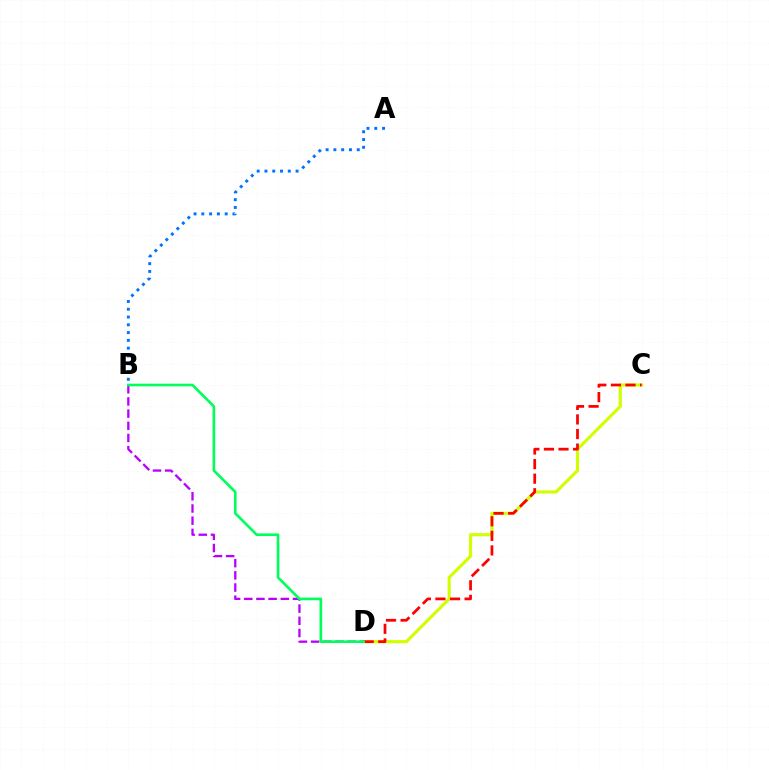{('C', 'D'): [{'color': '#d1ff00', 'line_style': 'solid', 'thickness': 2.25}, {'color': '#ff0000', 'line_style': 'dashed', 'thickness': 1.98}], ('B', 'D'): [{'color': '#b900ff', 'line_style': 'dashed', 'thickness': 1.65}, {'color': '#00ff5c', 'line_style': 'solid', 'thickness': 1.91}], ('A', 'B'): [{'color': '#0074ff', 'line_style': 'dotted', 'thickness': 2.11}]}